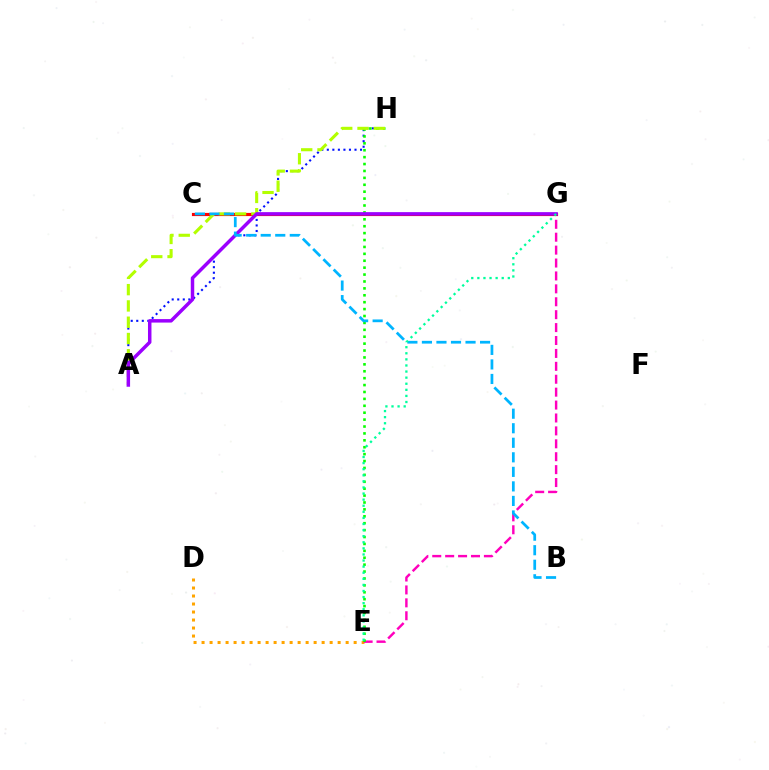{('A', 'H'): [{'color': '#0010ff', 'line_style': 'dotted', 'thickness': 1.5}, {'color': '#b3ff00', 'line_style': 'dashed', 'thickness': 2.21}], ('D', 'E'): [{'color': '#ffa500', 'line_style': 'dotted', 'thickness': 2.17}], ('E', 'G'): [{'color': '#ff00bd', 'line_style': 'dashed', 'thickness': 1.75}, {'color': '#00ff9d', 'line_style': 'dotted', 'thickness': 1.65}], ('C', 'G'): [{'color': '#ff0000', 'line_style': 'solid', 'thickness': 2.27}], ('E', 'H'): [{'color': '#08ff00', 'line_style': 'dotted', 'thickness': 1.88}], ('A', 'G'): [{'color': '#9b00ff', 'line_style': 'solid', 'thickness': 2.51}], ('B', 'C'): [{'color': '#00b5ff', 'line_style': 'dashed', 'thickness': 1.97}]}